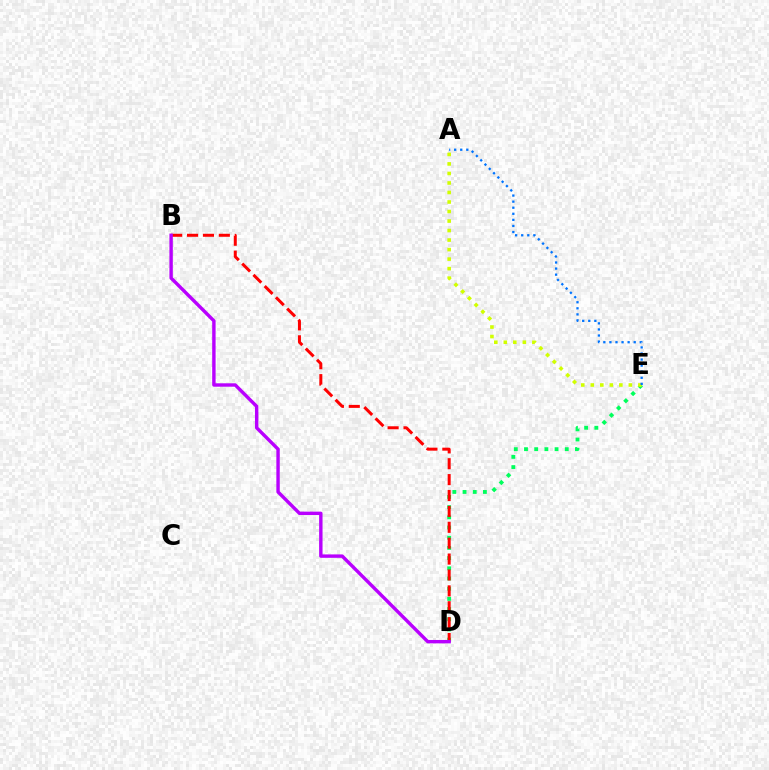{('D', 'E'): [{'color': '#00ff5c', 'line_style': 'dotted', 'thickness': 2.77}], ('B', 'D'): [{'color': '#ff0000', 'line_style': 'dashed', 'thickness': 2.16}, {'color': '#b900ff', 'line_style': 'solid', 'thickness': 2.45}], ('A', 'E'): [{'color': '#d1ff00', 'line_style': 'dotted', 'thickness': 2.59}, {'color': '#0074ff', 'line_style': 'dotted', 'thickness': 1.65}]}